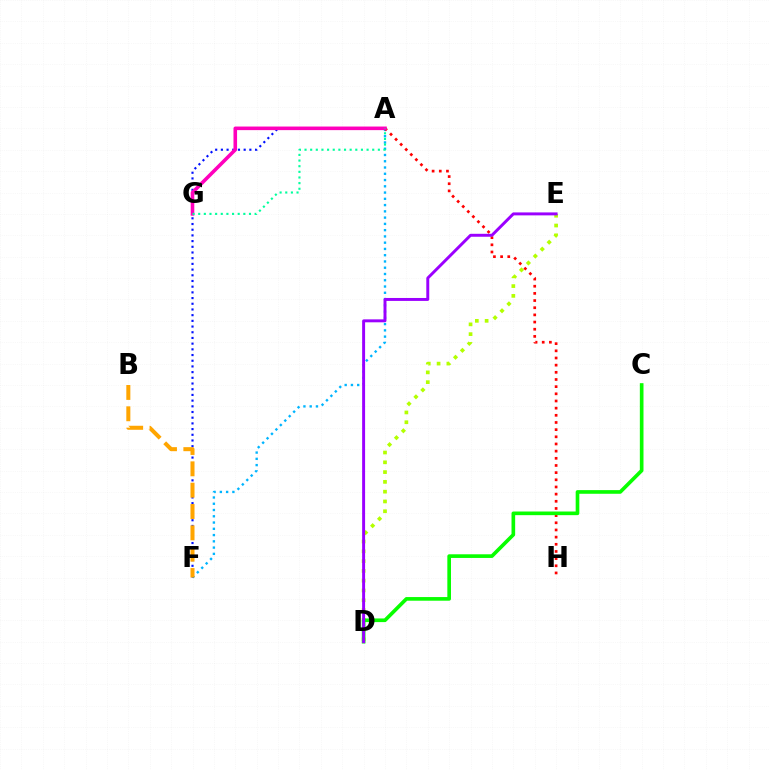{('D', 'E'): [{'color': '#b3ff00', 'line_style': 'dotted', 'thickness': 2.66}, {'color': '#9b00ff', 'line_style': 'solid', 'thickness': 2.12}], ('A', 'F'): [{'color': '#00b5ff', 'line_style': 'dotted', 'thickness': 1.7}, {'color': '#0010ff', 'line_style': 'dotted', 'thickness': 1.55}], ('A', 'H'): [{'color': '#ff0000', 'line_style': 'dotted', 'thickness': 1.95}], ('C', 'D'): [{'color': '#08ff00', 'line_style': 'solid', 'thickness': 2.63}], ('B', 'F'): [{'color': '#ffa500', 'line_style': 'dashed', 'thickness': 2.9}], ('A', 'G'): [{'color': '#ff00bd', 'line_style': 'solid', 'thickness': 2.58}, {'color': '#00ff9d', 'line_style': 'dotted', 'thickness': 1.53}]}